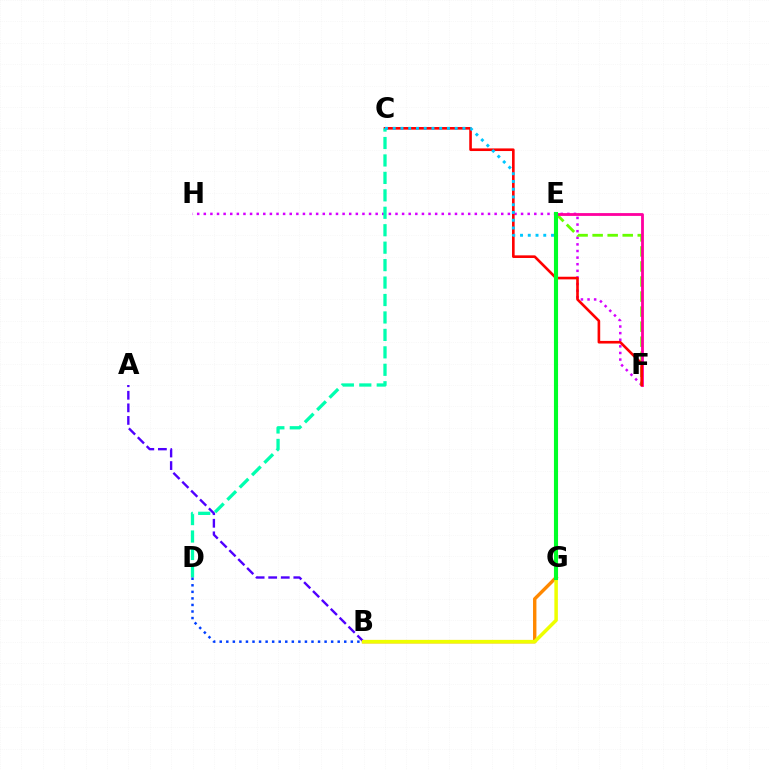{('F', 'H'): [{'color': '#d600ff', 'line_style': 'dotted', 'thickness': 1.8}], ('E', 'F'): [{'color': '#66ff00', 'line_style': 'dashed', 'thickness': 2.04}, {'color': '#ff00a0', 'line_style': 'solid', 'thickness': 2.02}], ('A', 'B'): [{'color': '#4f00ff', 'line_style': 'dashed', 'thickness': 1.71}], ('B', 'G'): [{'color': '#ff8800', 'line_style': 'solid', 'thickness': 2.45}, {'color': '#eeff00', 'line_style': 'solid', 'thickness': 2.53}], ('C', 'F'): [{'color': '#ff0000', 'line_style': 'solid', 'thickness': 1.89}], ('C', 'D'): [{'color': '#00ffaf', 'line_style': 'dashed', 'thickness': 2.37}], ('B', 'D'): [{'color': '#003fff', 'line_style': 'dotted', 'thickness': 1.78}], ('C', 'G'): [{'color': '#00c7ff', 'line_style': 'dotted', 'thickness': 2.11}], ('E', 'G'): [{'color': '#00ff27', 'line_style': 'solid', 'thickness': 2.95}]}